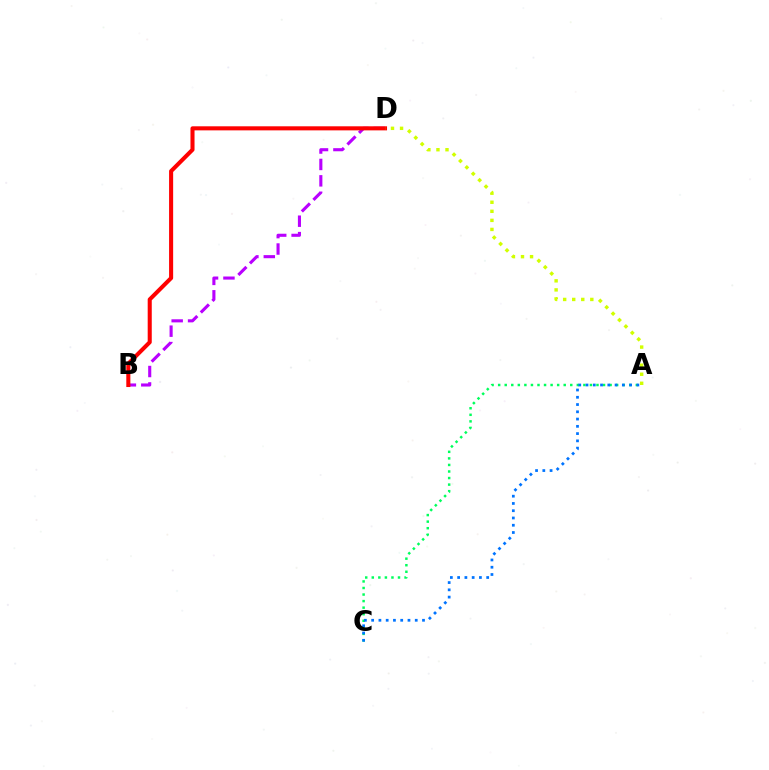{('B', 'D'): [{'color': '#b900ff', 'line_style': 'dashed', 'thickness': 2.23}, {'color': '#ff0000', 'line_style': 'solid', 'thickness': 2.93}], ('A', 'C'): [{'color': '#00ff5c', 'line_style': 'dotted', 'thickness': 1.78}, {'color': '#0074ff', 'line_style': 'dotted', 'thickness': 1.97}], ('A', 'D'): [{'color': '#d1ff00', 'line_style': 'dotted', 'thickness': 2.46}]}